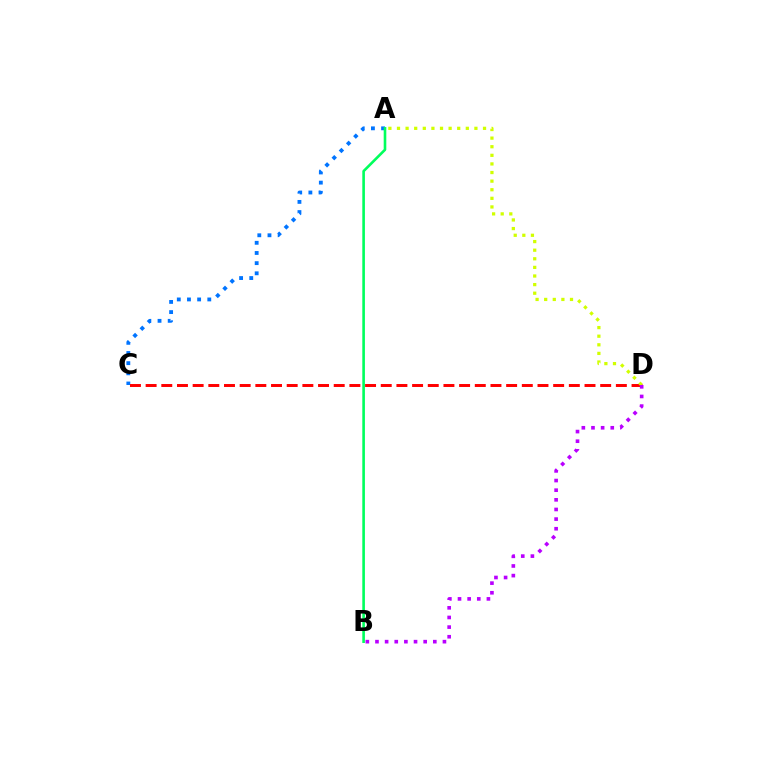{('A', 'C'): [{'color': '#0074ff', 'line_style': 'dotted', 'thickness': 2.76}], ('C', 'D'): [{'color': '#ff0000', 'line_style': 'dashed', 'thickness': 2.13}], ('A', 'D'): [{'color': '#d1ff00', 'line_style': 'dotted', 'thickness': 2.34}], ('A', 'B'): [{'color': '#00ff5c', 'line_style': 'solid', 'thickness': 1.88}], ('B', 'D'): [{'color': '#b900ff', 'line_style': 'dotted', 'thickness': 2.62}]}